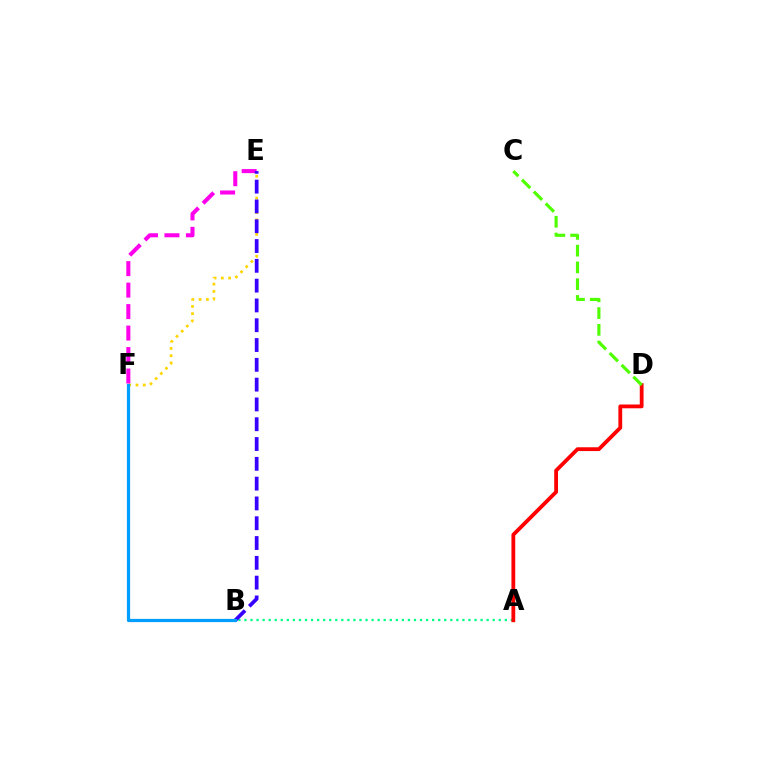{('A', 'B'): [{'color': '#00ff86', 'line_style': 'dotted', 'thickness': 1.65}], ('A', 'D'): [{'color': '#ff0000', 'line_style': 'solid', 'thickness': 2.73}], ('E', 'F'): [{'color': '#ffd500', 'line_style': 'dotted', 'thickness': 1.98}, {'color': '#ff00ed', 'line_style': 'dashed', 'thickness': 2.92}], ('C', 'D'): [{'color': '#4fff00', 'line_style': 'dashed', 'thickness': 2.28}], ('B', 'E'): [{'color': '#3700ff', 'line_style': 'dashed', 'thickness': 2.69}], ('B', 'F'): [{'color': '#009eff', 'line_style': 'solid', 'thickness': 2.32}]}